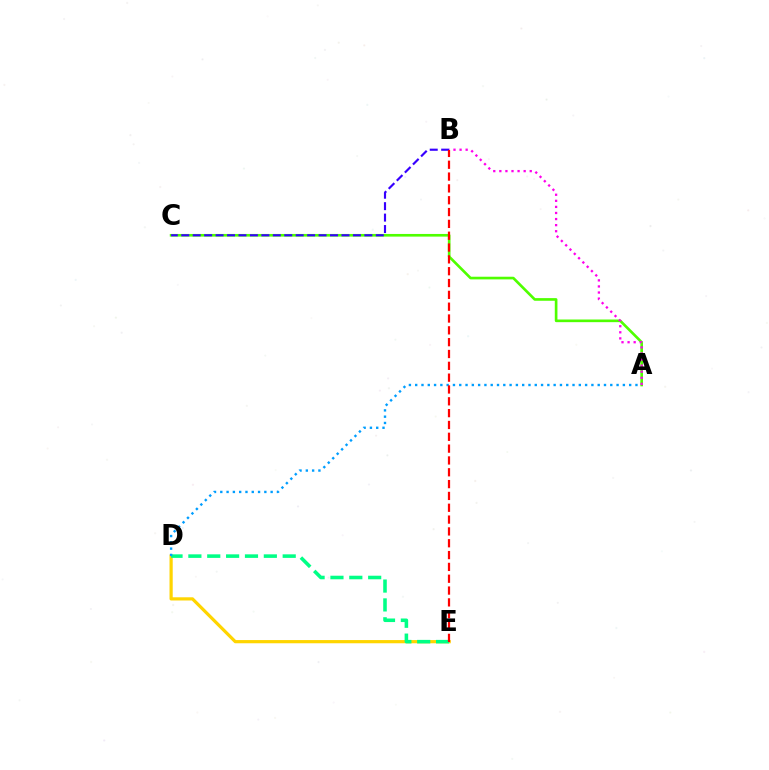{('D', 'E'): [{'color': '#ffd500', 'line_style': 'solid', 'thickness': 2.3}, {'color': '#00ff86', 'line_style': 'dashed', 'thickness': 2.56}], ('A', 'C'): [{'color': '#4fff00', 'line_style': 'solid', 'thickness': 1.91}], ('A', 'D'): [{'color': '#009eff', 'line_style': 'dotted', 'thickness': 1.71}], ('B', 'C'): [{'color': '#3700ff', 'line_style': 'dashed', 'thickness': 1.55}], ('A', 'B'): [{'color': '#ff00ed', 'line_style': 'dotted', 'thickness': 1.65}], ('B', 'E'): [{'color': '#ff0000', 'line_style': 'dashed', 'thickness': 1.61}]}